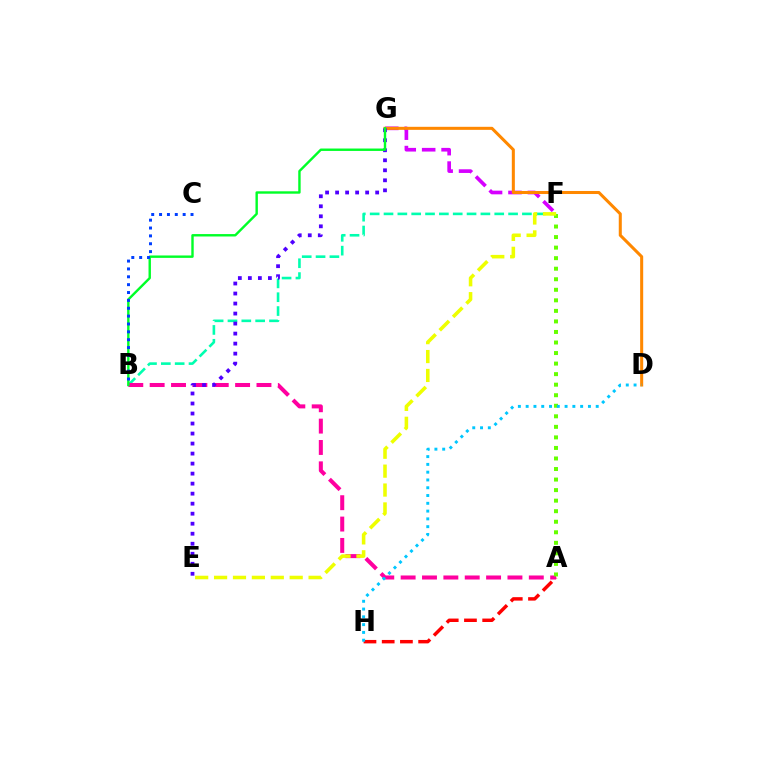{('B', 'F'): [{'color': '#00ffaf', 'line_style': 'dashed', 'thickness': 1.88}], ('A', 'H'): [{'color': '#ff0000', 'line_style': 'dashed', 'thickness': 2.48}], ('F', 'G'): [{'color': '#d600ff', 'line_style': 'dashed', 'thickness': 2.64}], ('A', 'B'): [{'color': '#ff00a0', 'line_style': 'dashed', 'thickness': 2.9}], ('A', 'F'): [{'color': '#66ff00', 'line_style': 'dotted', 'thickness': 2.86}], ('D', 'G'): [{'color': '#ff8800', 'line_style': 'solid', 'thickness': 2.19}], ('D', 'H'): [{'color': '#00c7ff', 'line_style': 'dotted', 'thickness': 2.11}], ('E', 'G'): [{'color': '#4f00ff', 'line_style': 'dotted', 'thickness': 2.72}], ('E', 'F'): [{'color': '#eeff00', 'line_style': 'dashed', 'thickness': 2.57}], ('B', 'G'): [{'color': '#00ff27', 'line_style': 'solid', 'thickness': 1.73}], ('B', 'C'): [{'color': '#003fff', 'line_style': 'dotted', 'thickness': 2.14}]}